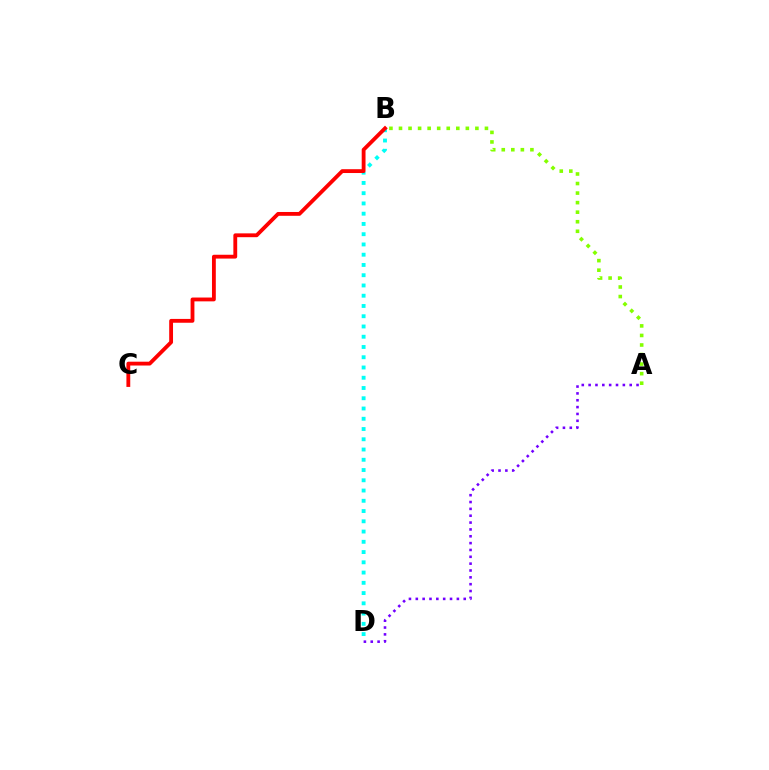{('B', 'D'): [{'color': '#00fff6', 'line_style': 'dotted', 'thickness': 2.79}], ('A', 'D'): [{'color': '#7200ff', 'line_style': 'dotted', 'thickness': 1.86}], ('B', 'C'): [{'color': '#ff0000', 'line_style': 'solid', 'thickness': 2.76}], ('A', 'B'): [{'color': '#84ff00', 'line_style': 'dotted', 'thickness': 2.6}]}